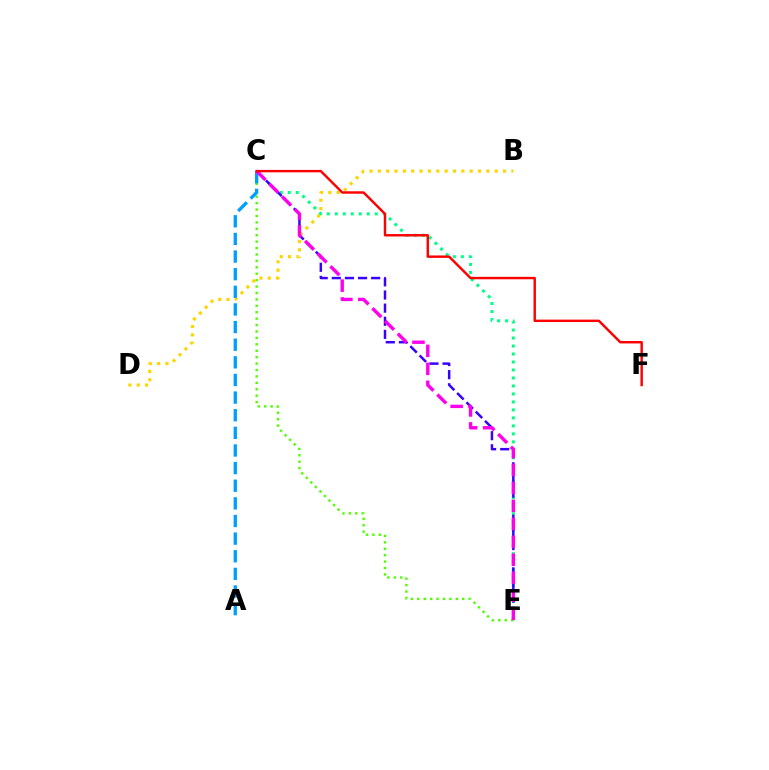{('B', 'D'): [{'color': '#ffd500', 'line_style': 'dotted', 'thickness': 2.27}], ('C', 'E'): [{'color': '#00ff86', 'line_style': 'dotted', 'thickness': 2.17}, {'color': '#3700ff', 'line_style': 'dashed', 'thickness': 1.78}, {'color': '#4fff00', 'line_style': 'dotted', 'thickness': 1.74}, {'color': '#ff00ed', 'line_style': 'dashed', 'thickness': 2.44}], ('A', 'C'): [{'color': '#009eff', 'line_style': 'dashed', 'thickness': 2.39}], ('C', 'F'): [{'color': '#ff0000', 'line_style': 'solid', 'thickness': 1.75}]}